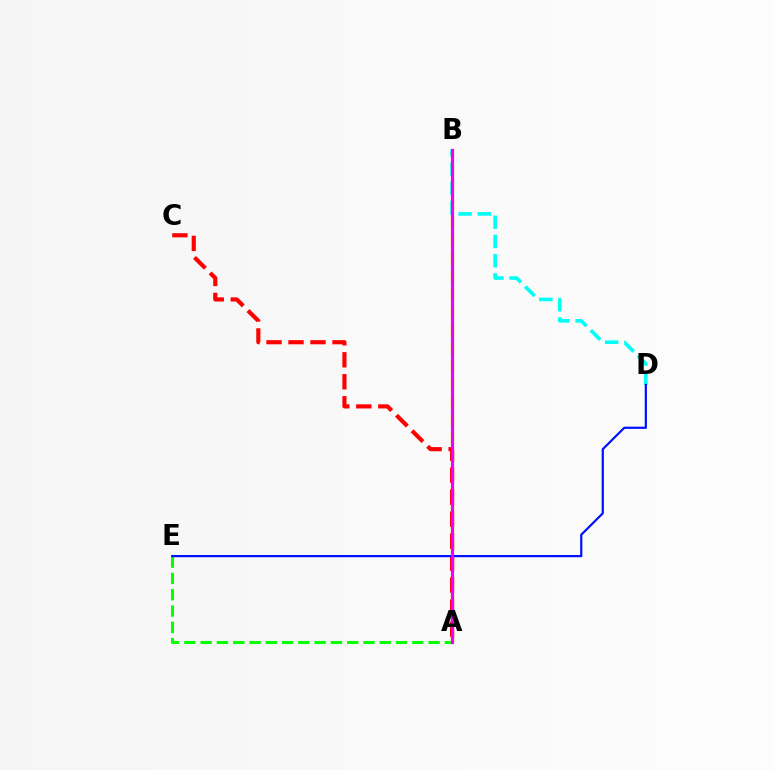{('A', 'E'): [{'color': '#08ff00', 'line_style': 'dashed', 'thickness': 2.21}], ('A', 'B'): [{'color': '#fcf500', 'line_style': 'dashed', 'thickness': 2.44}, {'color': '#ee00ff', 'line_style': 'solid', 'thickness': 2.28}], ('B', 'D'): [{'color': '#00fff6', 'line_style': 'dashed', 'thickness': 2.61}], ('A', 'C'): [{'color': '#ff0000', 'line_style': 'dashed', 'thickness': 2.99}], ('D', 'E'): [{'color': '#0010ff', 'line_style': 'solid', 'thickness': 1.59}]}